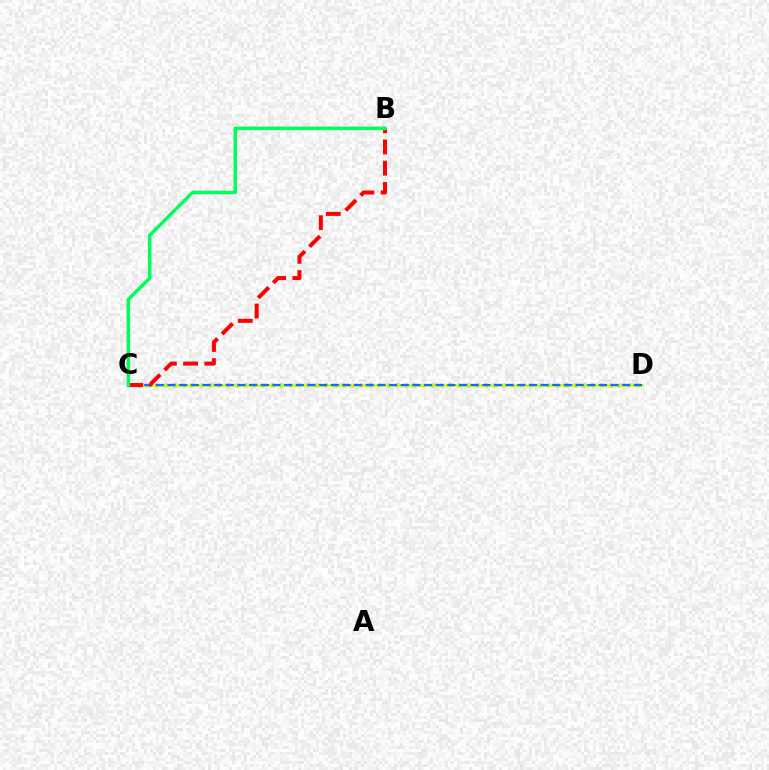{('C', 'D'): [{'color': '#b900ff', 'line_style': 'dotted', 'thickness': 2.42}, {'color': '#d1ff00', 'line_style': 'solid', 'thickness': 2.04}, {'color': '#0074ff', 'line_style': 'dashed', 'thickness': 1.58}], ('B', 'C'): [{'color': '#ff0000', 'line_style': 'dashed', 'thickness': 2.88}, {'color': '#00ff5c', 'line_style': 'solid', 'thickness': 2.54}]}